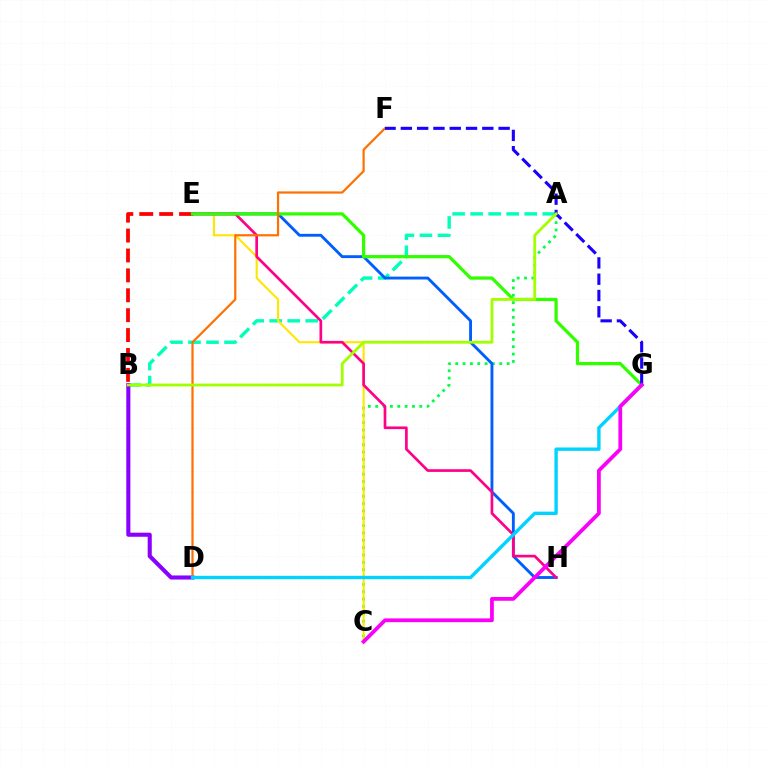{('A', 'C'): [{'color': '#00ff45', 'line_style': 'dotted', 'thickness': 2.0}], ('A', 'B'): [{'color': '#00ffbb', 'line_style': 'dashed', 'thickness': 2.45}, {'color': '#a2ff00', 'line_style': 'solid', 'thickness': 2.04}], ('B', 'D'): [{'color': '#8a00ff', 'line_style': 'solid', 'thickness': 2.94}], ('B', 'E'): [{'color': '#ff0000', 'line_style': 'dashed', 'thickness': 2.7}], ('C', 'E'): [{'color': '#ffe600', 'line_style': 'solid', 'thickness': 1.51}], ('E', 'H'): [{'color': '#005dff', 'line_style': 'solid', 'thickness': 2.06}, {'color': '#ff0088', 'line_style': 'solid', 'thickness': 1.94}], ('E', 'G'): [{'color': '#31ff00', 'line_style': 'solid', 'thickness': 2.33}], ('D', 'F'): [{'color': '#ff7000', 'line_style': 'solid', 'thickness': 1.59}], ('D', 'G'): [{'color': '#00d3ff', 'line_style': 'solid', 'thickness': 2.43}], ('F', 'G'): [{'color': '#1900ff', 'line_style': 'dashed', 'thickness': 2.21}], ('C', 'G'): [{'color': '#fa00f9', 'line_style': 'solid', 'thickness': 2.71}]}